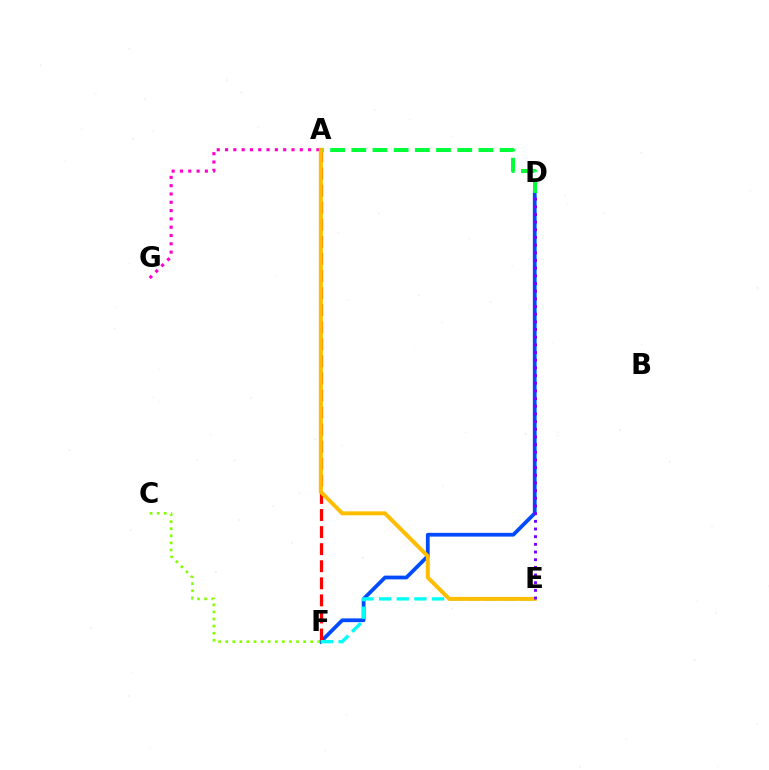{('D', 'F'): [{'color': '#004bff', 'line_style': 'solid', 'thickness': 2.7}], ('A', 'G'): [{'color': '#ff00cf', 'line_style': 'dotted', 'thickness': 2.26}], ('A', 'F'): [{'color': '#ff0000', 'line_style': 'dashed', 'thickness': 2.32}], ('E', 'F'): [{'color': '#00fff6', 'line_style': 'dashed', 'thickness': 2.4}], ('A', 'D'): [{'color': '#00ff39', 'line_style': 'dashed', 'thickness': 2.88}], ('A', 'E'): [{'color': '#ffbd00', 'line_style': 'solid', 'thickness': 2.86}], ('C', 'F'): [{'color': '#84ff00', 'line_style': 'dotted', 'thickness': 1.93}], ('D', 'E'): [{'color': '#7200ff', 'line_style': 'dotted', 'thickness': 2.08}]}